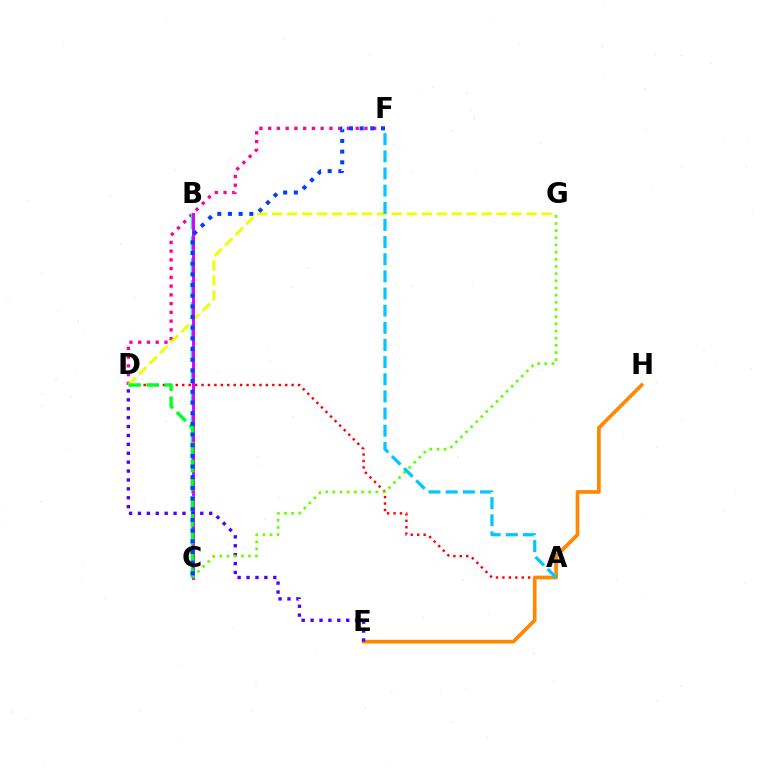{('A', 'D'): [{'color': '#ff0000', 'line_style': 'dotted', 'thickness': 1.75}], ('E', 'H'): [{'color': '#ff8800', 'line_style': 'solid', 'thickness': 2.66}], ('D', 'F'): [{'color': '#ff00a0', 'line_style': 'dotted', 'thickness': 2.38}], ('D', 'G'): [{'color': '#eeff00', 'line_style': 'dashed', 'thickness': 2.03}], ('B', 'C'): [{'color': '#00ffaf', 'line_style': 'dashed', 'thickness': 2.99}, {'color': '#d600ff', 'line_style': 'solid', 'thickness': 2.07}], ('D', 'E'): [{'color': '#4f00ff', 'line_style': 'dotted', 'thickness': 2.42}], ('C', 'G'): [{'color': '#66ff00', 'line_style': 'dotted', 'thickness': 1.95}], ('C', 'D'): [{'color': '#00ff27', 'line_style': 'dashed', 'thickness': 2.45}], ('A', 'F'): [{'color': '#00c7ff', 'line_style': 'dashed', 'thickness': 2.33}], ('C', 'F'): [{'color': '#003fff', 'line_style': 'dotted', 'thickness': 2.9}]}